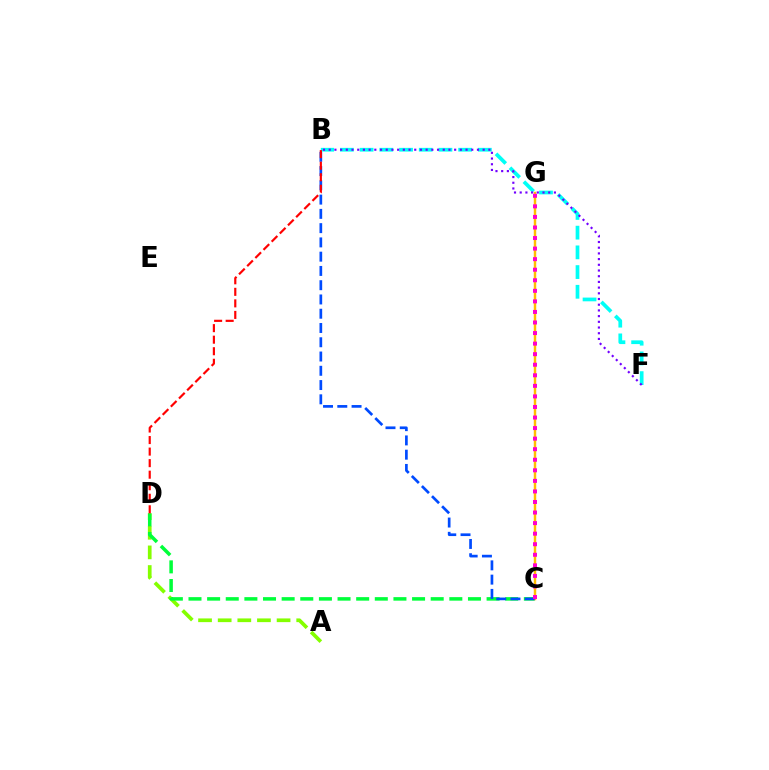{('B', 'F'): [{'color': '#00fff6', 'line_style': 'dashed', 'thickness': 2.68}, {'color': '#7200ff', 'line_style': 'dotted', 'thickness': 1.55}], ('A', 'D'): [{'color': '#84ff00', 'line_style': 'dashed', 'thickness': 2.67}], ('C', 'D'): [{'color': '#00ff39', 'line_style': 'dashed', 'thickness': 2.53}], ('C', 'G'): [{'color': '#ffbd00', 'line_style': 'solid', 'thickness': 1.76}, {'color': '#ff00cf', 'line_style': 'dotted', 'thickness': 2.87}], ('B', 'C'): [{'color': '#004bff', 'line_style': 'dashed', 'thickness': 1.94}], ('B', 'D'): [{'color': '#ff0000', 'line_style': 'dashed', 'thickness': 1.57}]}